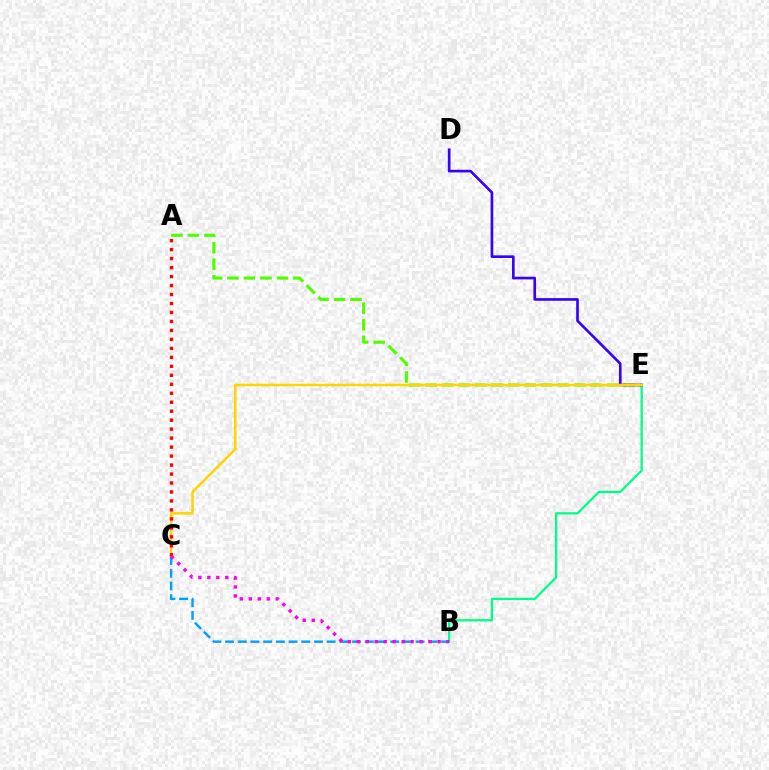{('B', 'E'): [{'color': '#00ff86', 'line_style': 'solid', 'thickness': 1.64}], ('A', 'E'): [{'color': '#4fff00', 'line_style': 'dashed', 'thickness': 2.24}], ('D', 'E'): [{'color': '#3700ff', 'line_style': 'solid', 'thickness': 1.91}], ('B', 'C'): [{'color': '#009eff', 'line_style': 'dashed', 'thickness': 1.73}, {'color': '#ff00ed', 'line_style': 'dotted', 'thickness': 2.44}], ('C', 'E'): [{'color': '#ffd500', 'line_style': 'solid', 'thickness': 1.81}], ('A', 'C'): [{'color': '#ff0000', 'line_style': 'dotted', 'thickness': 2.44}]}